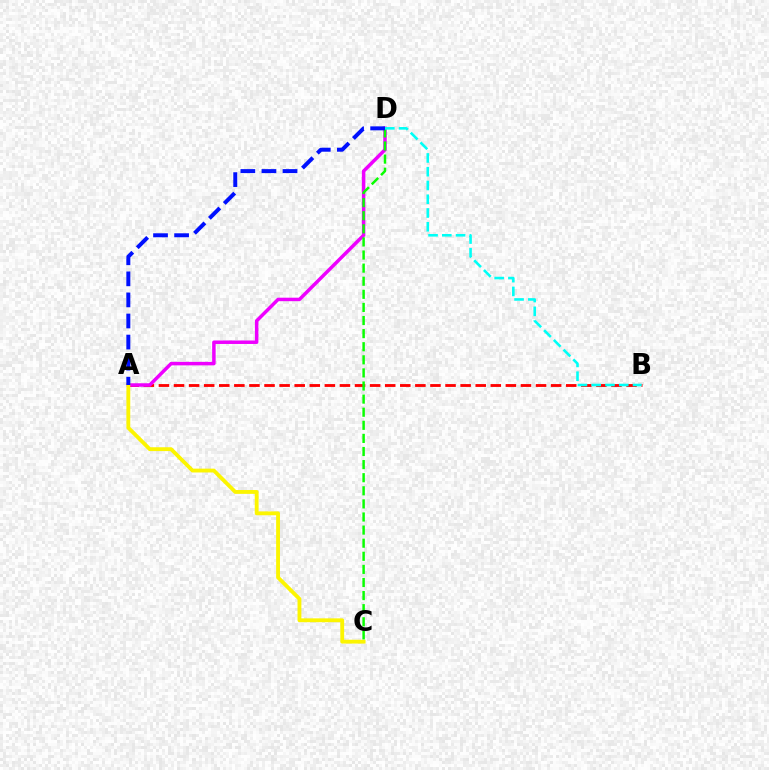{('A', 'B'): [{'color': '#ff0000', 'line_style': 'dashed', 'thickness': 2.05}], ('A', 'D'): [{'color': '#ee00ff', 'line_style': 'solid', 'thickness': 2.51}, {'color': '#0010ff', 'line_style': 'dashed', 'thickness': 2.86}], ('A', 'C'): [{'color': '#fcf500', 'line_style': 'solid', 'thickness': 2.77}], ('C', 'D'): [{'color': '#08ff00', 'line_style': 'dashed', 'thickness': 1.78}], ('B', 'D'): [{'color': '#00fff6', 'line_style': 'dashed', 'thickness': 1.87}]}